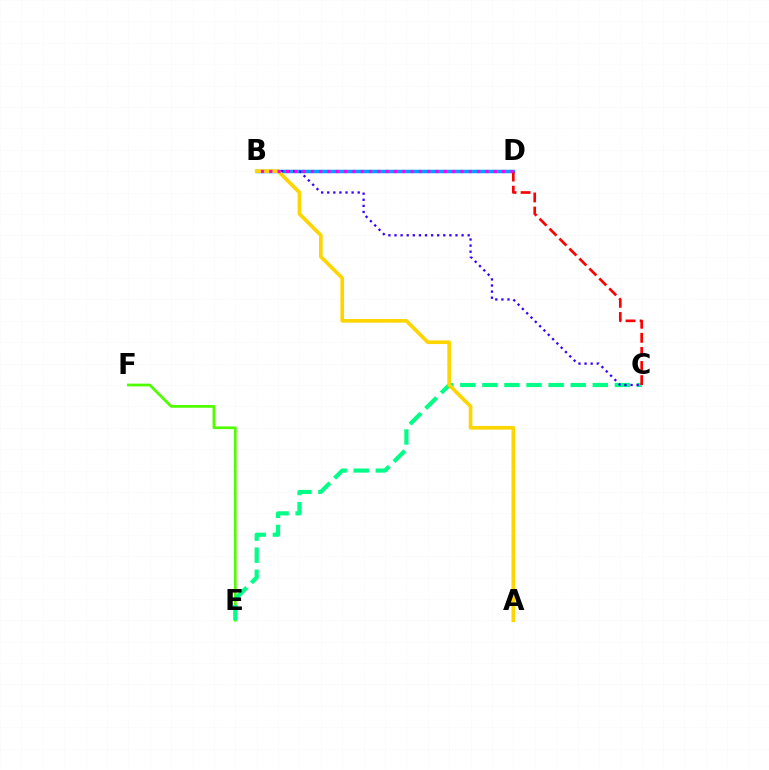{('B', 'D'): [{'color': '#009eff', 'line_style': 'solid', 'thickness': 2.51}, {'color': '#ff00ed', 'line_style': 'dotted', 'thickness': 2.26}], ('E', 'F'): [{'color': '#4fff00', 'line_style': 'solid', 'thickness': 1.96}], ('C', 'E'): [{'color': '#00ff86', 'line_style': 'dashed', 'thickness': 3.0}], ('C', 'D'): [{'color': '#ff0000', 'line_style': 'dashed', 'thickness': 1.91}], ('B', 'C'): [{'color': '#3700ff', 'line_style': 'dotted', 'thickness': 1.66}], ('A', 'B'): [{'color': '#ffd500', 'line_style': 'solid', 'thickness': 2.65}]}